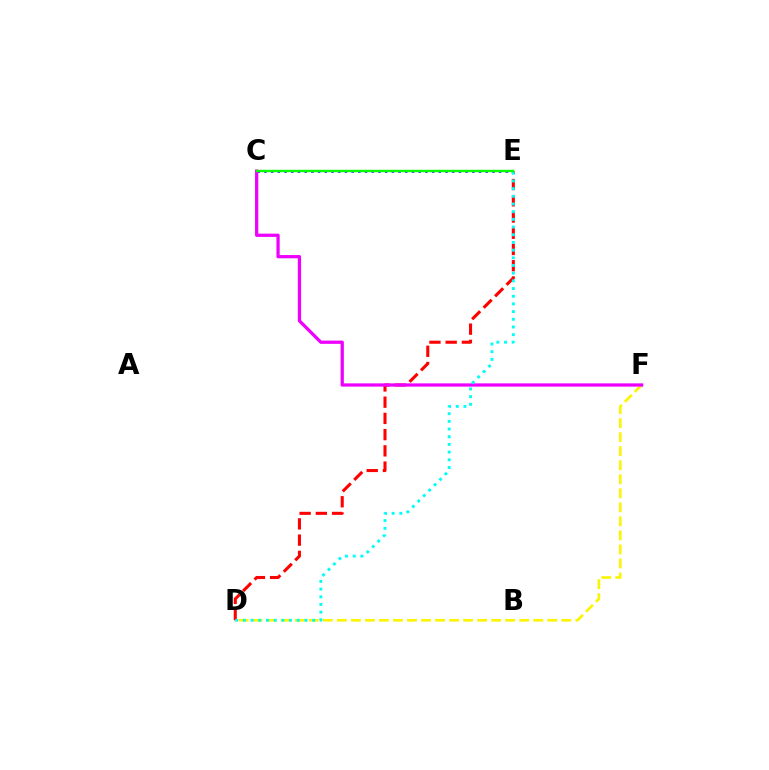{('D', 'F'): [{'color': '#fcf500', 'line_style': 'dashed', 'thickness': 1.91}], ('D', 'E'): [{'color': '#ff0000', 'line_style': 'dashed', 'thickness': 2.2}, {'color': '#00fff6', 'line_style': 'dotted', 'thickness': 2.09}], ('C', 'E'): [{'color': '#0010ff', 'line_style': 'dotted', 'thickness': 1.82}, {'color': '#08ff00', 'line_style': 'solid', 'thickness': 1.73}], ('C', 'F'): [{'color': '#ee00ff', 'line_style': 'solid', 'thickness': 2.34}]}